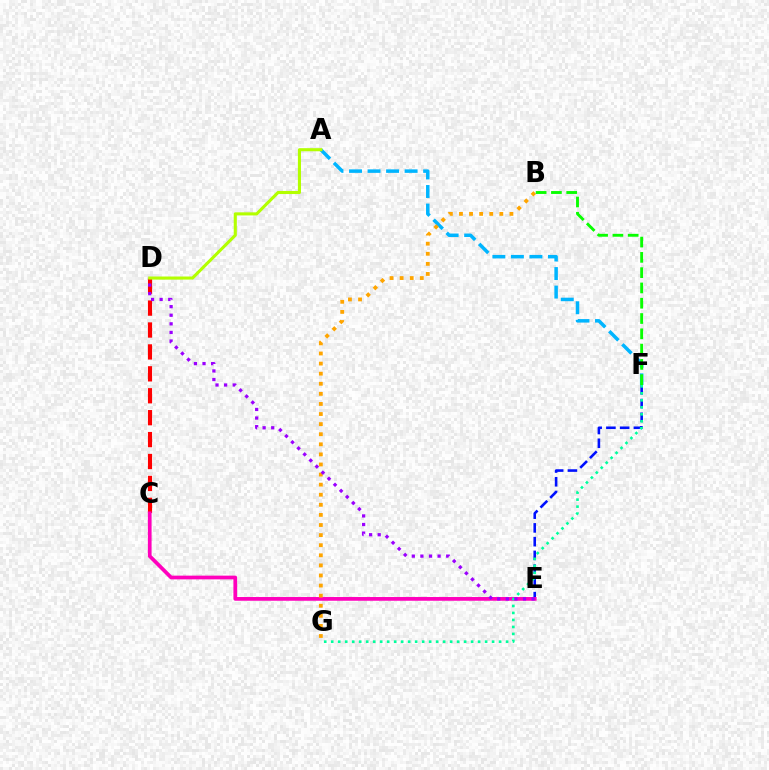{('E', 'F'): [{'color': '#0010ff', 'line_style': 'dashed', 'thickness': 1.87}], ('C', 'D'): [{'color': '#ff0000', 'line_style': 'dashed', 'thickness': 2.98}], ('C', 'E'): [{'color': '#ff00bd', 'line_style': 'solid', 'thickness': 2.68}], ('A', 'F'): [{'color': '#00b5ff', 'line_style': 'dashed', 'thickness': 2.52}], ('B', 'G'): [{'color': '#ffa500', 'line_style': 'dotted', 'thickness': 2.74}], ('F', 'G'): [{'color': '#00ff9d', 'line_style': 'dotted', 'thickness': 1.9}], ('D', 'E'): [{'color': '#9b00ff', 'line_style': 'dotted', 'thickness': 2.34}], ('B', 'F'): [{'color': '#08ff00', 'line_style': 'dashed', 'thickness': 2.08}], ('A', 'D'): [{'color': '#b3ff00', 'line_style': 'solid', 'thickness': 2.22}]}